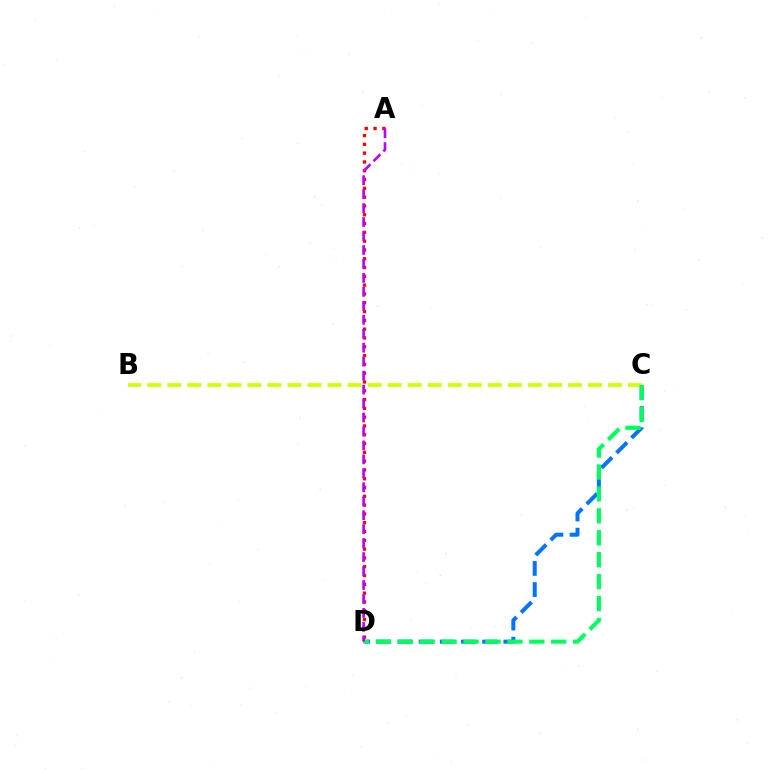{('C', 'D'): [{'color': '#0074ff', 'line_style': 'dashed', 'thickness': 2.88}, {'color': '#00ff5c', 'line_style': 'dashed', 'thickness': 2.98}], ('B', 'C'): [{'color': '#d1ff00', 'line_style': 'dashed', 'thickness': 2.72}], ('A', 'D'): [{'color': '#ff0000', 'line_style': 'dotted', 'thickness': 2.39}, {'color': '#b900ff', 'line_style': 'dashed', 'thickness': 1.9}]}